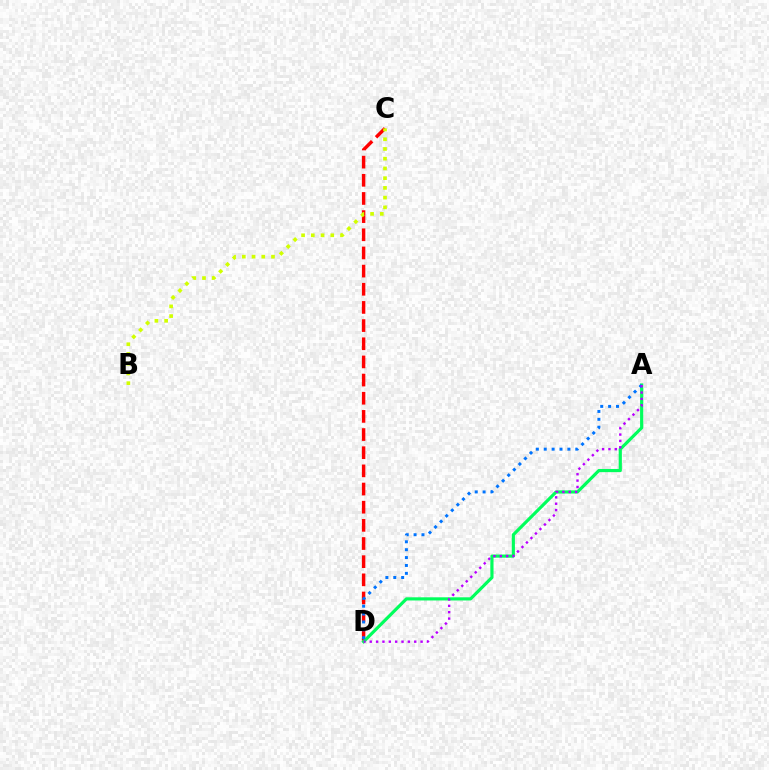{('C', 'D'): [{'color': '#ff0000', 'line_style': 'dashed', 'thickness': 2.47}], ('A', 'D'): [{'color': '#00ff5c', 'line_style': 'solid', 'thickness': 2.28}, {'color': '#0074ff', 'line_style': 'dotted', 'thickness': 2.14}, {'color': '#b900ff', 'line_style': 'dotted', 'thickness': 1.73}], ('B', 'C'): [{'color': '#d1ff00', 'line_style': 'dotted', 'thickness': 2.64}]}